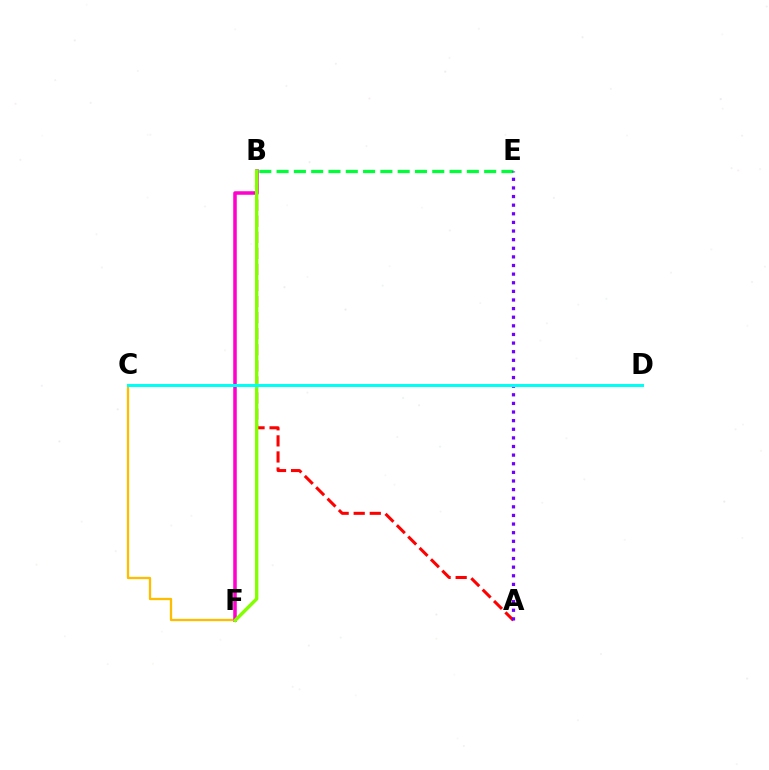{('C', 'F'): [{'color': '#ffbd00', 'line_style': 'solid', 'thickness': 1.65}], ('B', 'E'): [{'color': '#00ff39', 'line_style': 'dashed', 'thickness': 2.35}], ('A', 'B'): [{'color': '#ff0000', 'line_style': 'dashed', 'thickness': 2.18}], ('C', 'D'): [{'color': '#004bff', 'line_style': 'solid', 'thickness': 1.96}, {'color': '#00fff6', 'line_style': 'solid', 'thickness': 2.15}], ('B', 'F'): [{'color': '#ff00cf', 'line_style': 'solid', 'thickness': 2.54}, {'color': '#84ff00', 'line_style': 'solid', 'thickness': 2.46}], ('A', 'E'): [{'color': '#7200ff', 'line_style': 'dotted', 'thickness': 2.34}]}